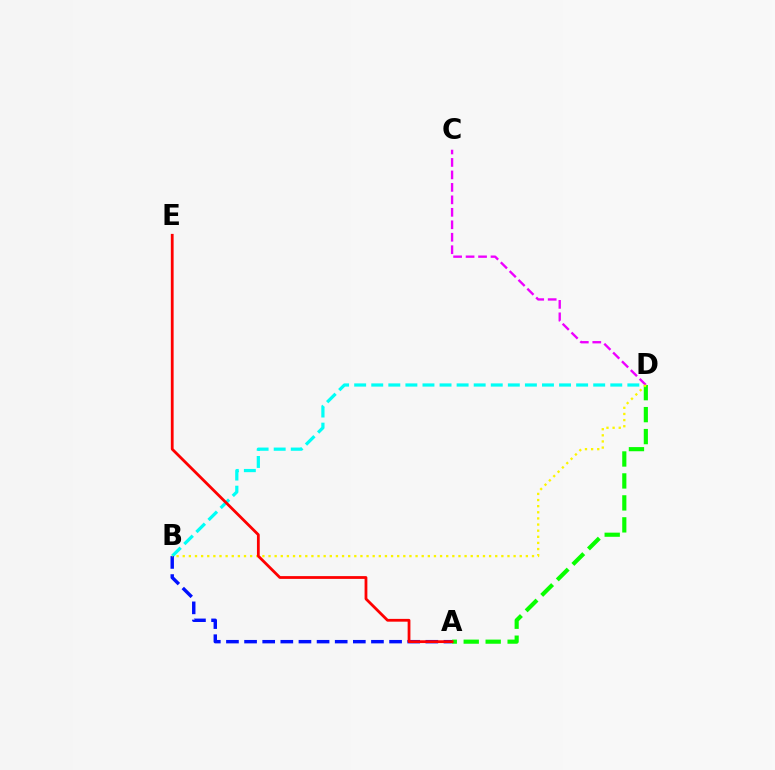{('B', 'D'): [{'color': '#00fff6', 'line_style': 'dashed', 'thickness': 2.32}, {'color': '#fcf500', 'line_style': 'dotted', 'thickness': 1.66}], ('A', 'B'): [{'color': '#0010ff', 'line_style': 'dashed', 'thickness': 2.46}], ('A', 'D'): [{'color': '#08ff00', 'line_style': 'dashed', 'thickness': 2.98}], ('C', 'D'): [{'color': '#ee00ff', 'line_style': 'dashed', 'thickness': 1.69}], ('A', 'E'): [{'color': '#ff0000', 'line_style': 'solid', 'thickness': 2.0}]}